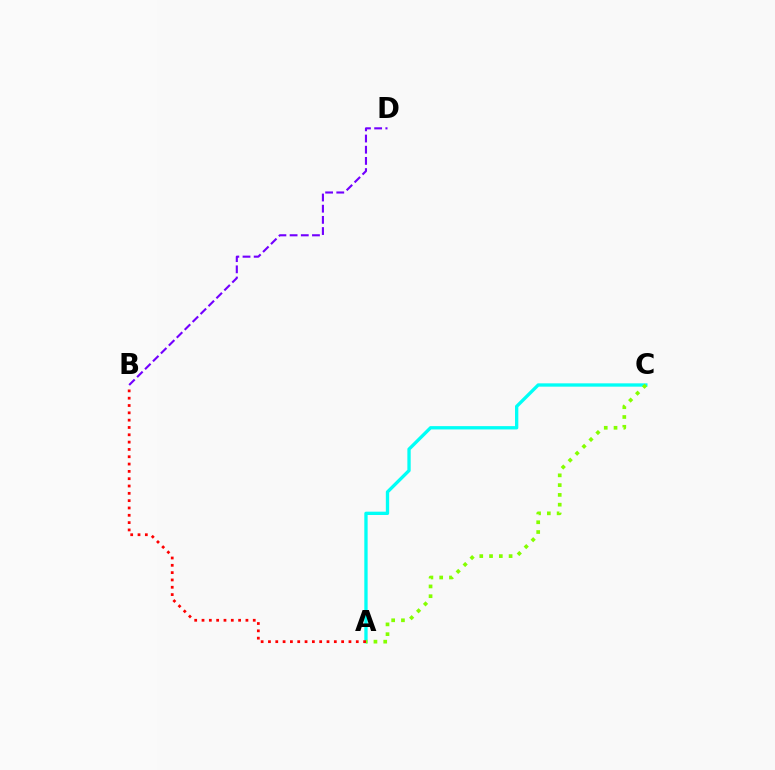{('A', 'C'): [{'color': '#00fff6', 'line_style': 'solid', 'thickness': 2.39}, {'color': '#84ff00', 'line_style': 'dotted', 'thickness': 2.66}], ('A', 'B'): [{'color': '#ff0000', 'line_style': 'dotted', 'thickness': 1.99}], ('B', 'D'): [{'color': '#7200ff', 'line_style': 'dashed', 'thickness': 1.52}]}